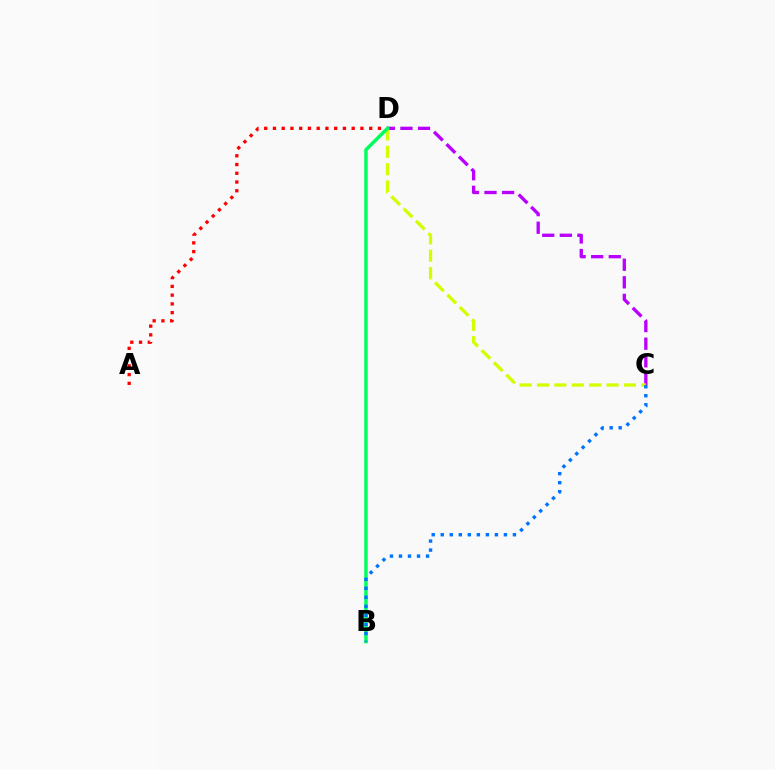{('C', 'D'): [{'color': '#b900ff', 'line_style': 'dashed', 'thickness': 2.39}, {'color': '#d1ff00', 'line_style': 'dashed', 'thickness': 2.36}], ('A', 'D'): [{'color': '#ff0000', 'line_style': 'dotted', 'thickness': 2.38}], ('B', 'D'): [{'color': '#00ff5c', 'line_style': 'solid', 'thickness': 2.5}], ('B', 'C'): [{'color': '#0074ff', 'line_style': 'dotted', 'thickness': 2.45}]}